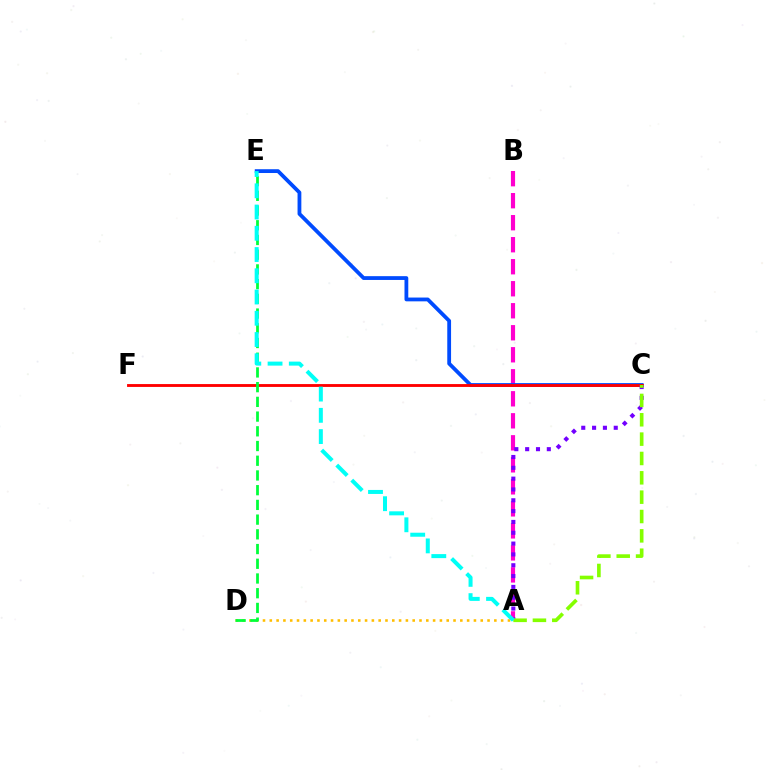{('A', 'B'): [{'color': '#ff00cf', 'line_style': 'dashed', 'thickness': 2.99}], ('C', 'E'): [{'color': '#004bff', 'line_style': 'solid', 'thickness': 2.73}], ('C', 'F'): [{'color': '#ff0000', 'line_style': 'solid', 'thickness': 2.06}], ('A', 'D'): [{'color': '#ffbd00', 'line_style': 'dotted', 'thickness': 1.85}], ('A', 'C'): [{'color': '#7200ff', 'line_style': 'dotted', 'thickness': 2.94}, {'color': '#84ff00', 'line_style': 'dashed', 'thickness': 2.63}], ('D', 'E'): [{'color': '#00ff39', 'line_style': 'dashed', 'thickness': 2.0}], ('A', 'E'): [{'color': '#00fff6', 'line_style': 'dashed', 'thickness': 2.89}]}